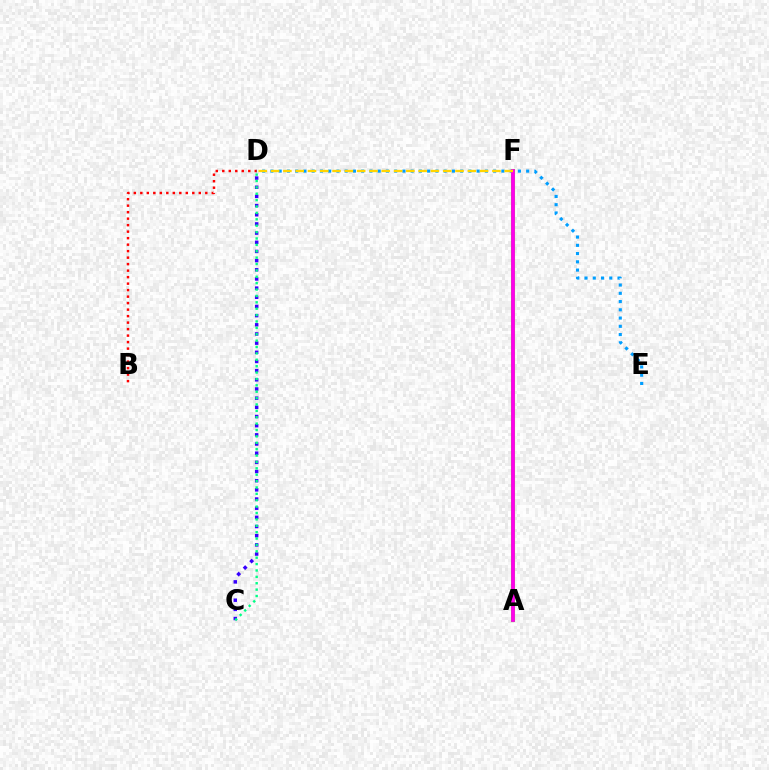{('B', 'D'): [{'color': '#ff0000', 'line_style': 'dotted', 'thickness': 1.77}], ('D', 'E'): [{'color': '#009eff', 'line_style': 'dotted', 'thickness': 2.24}], ('A', 'F'): [{'color': '#4fff00', 'line_style': 'solid', 'thickness': 2.93}, {'color': '#ff00ed', 'line_style': 'solid', 'thickness': 2.71}], ('C', 'D'): [{'color': '#3700ff', 'line_style': 'dotted', 'thickness': 2.49}, {'color': '#00ff86', 'line_style': 'dotted', 'thickness': 1.73}], ('D', 'F'): [{'color': '#ffd500', 'line_style': 'dashed', 'thickness': 1.67}]}